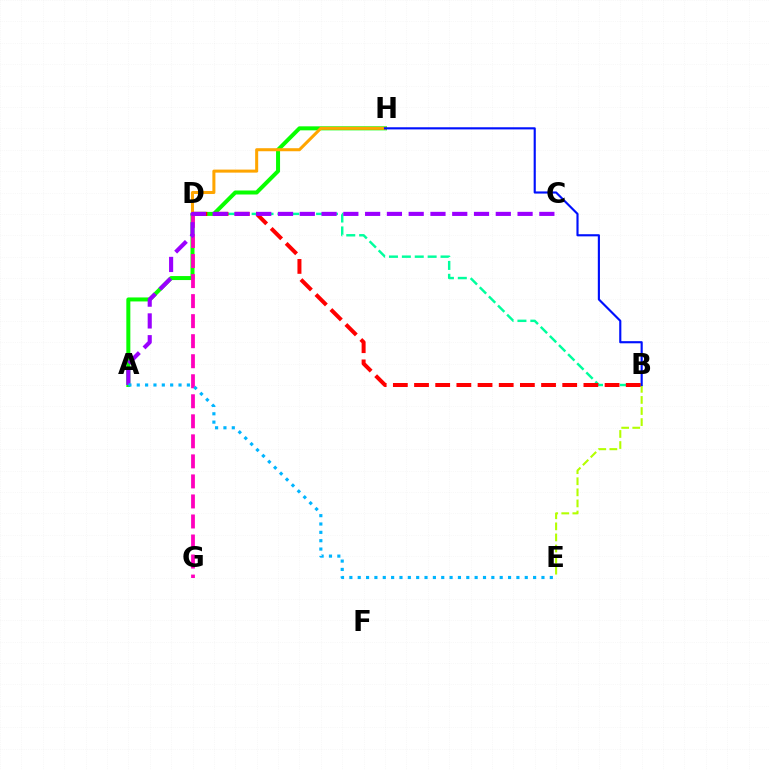{('B', 'E'): [{'color': '#b3ff00', 'line_style': 'dashed', 'thickness': 1.51}], ('B', 'D'): [{'color': '#00ff9d', 'line_style': 'dashed', 'thickness': 1.75}, {'color': '#ff0000', 'line_style': 'dashed', 'thickness': 2.88}], ('A', 'H'): [{'color': '#08ff00', 'line_style': 'solid', 'thickness': 2.88}], ('D', 'H'): [{'color': '#ffa500', 'line_style': 'solid', 'thickness': 2.19}], ('D', 'G'): [{'color': '#ff00bd', 'line_style': 'dashed', 'thickness': 2.72}], ('B', 'H'): [{'color': '#0010ff', 'line_style': 'solid', 'thickness': 1.54}], ('A', 'C'): [{'color': '#9b00ff', 'line_style': 'dashed', 'thickness': 2.96}], ('A', 'E'): [{'color': '#00b5ff', 'line_style': 'dotted', 'thickness': 2.27}]}